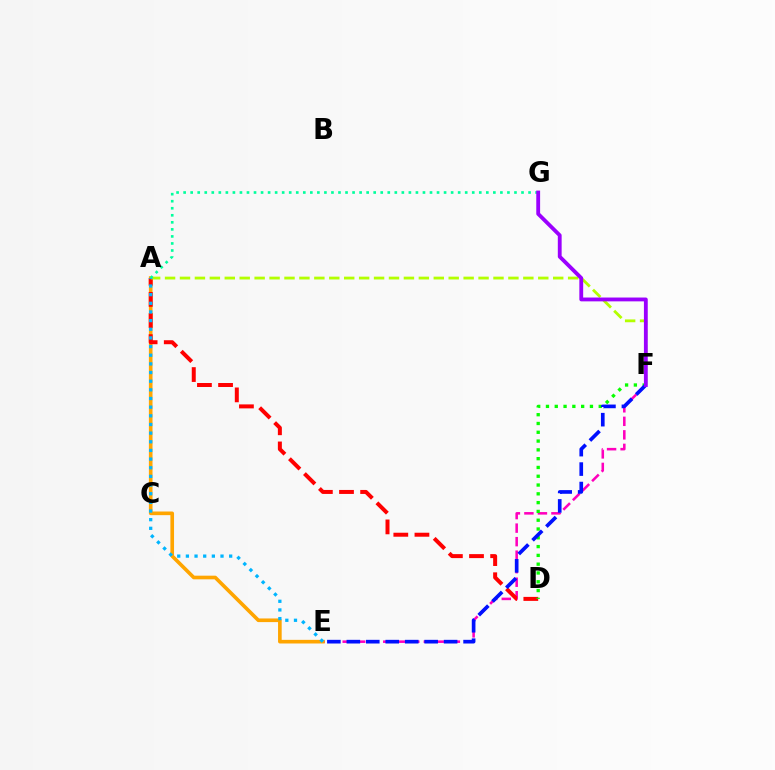{('E', 'F'): [{'color': '#ff00bd', 'line_style': 'dashed', 'thickness': 1.84}, {'color': '#0010ff', 'line_style': 'dashed', 'thickness': 2.64}], ('A', 'E'): [{'color': '#ffa500', 'line_style': 'solid', 'thickness': 2.62}, {'color': '#00b5ff', 'line_style': 'dotted', 'thickness': 2.35}], ('A', 'D'): [{'color': '#ff0000', 'line_style': 'dashed', 'thickness': 2.87}], ('D', 'F'): [{'color': '#08ff00', 'line_style': 'dotted', 'thickness': 2.39}], ('A', 'F'): [{'color': '#b3ff00', 'line_style': 'dashed', 'thickness': 2.03}], ('A', 'G'): [{'color': '#00ff9d', 'line_style': 'dotted', 'thickness': 1.91}], ('F', 'G'): [{'color': '#9b00ff', 'line_style': 'solid', 'thickness': 2.76}]}